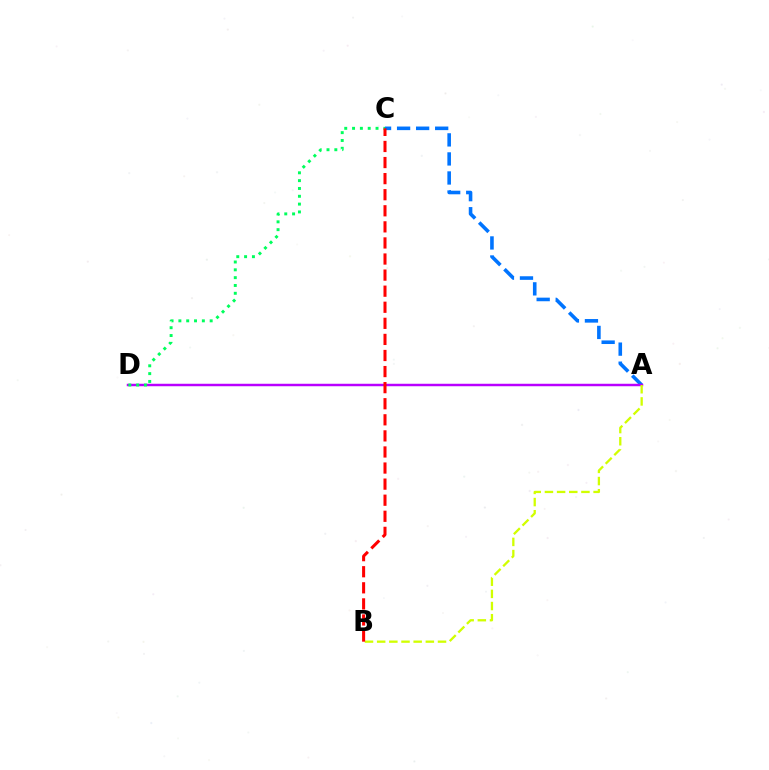{('A', 'C'): [{'color': '#0074ff', 'line_style': 'dashed', 'thickness': 2.59}], ('A', 'D'): [{'color': '#b900ff', 'line_style': 'solid', 'thickness': 1.78}], ('C', 'D'): [{'color': '#00ff5c', 'line_style': 'dotted', 'thickness': 2.13}], ('A', 'B'): [{'color': '#d1ff00', 'line_style': 'dashed', 'thickness': 1.65}], ('B', 'C'): [{'color': '#ff0000', 'line_style': 'dashed', 'thickness': 2.18}]}